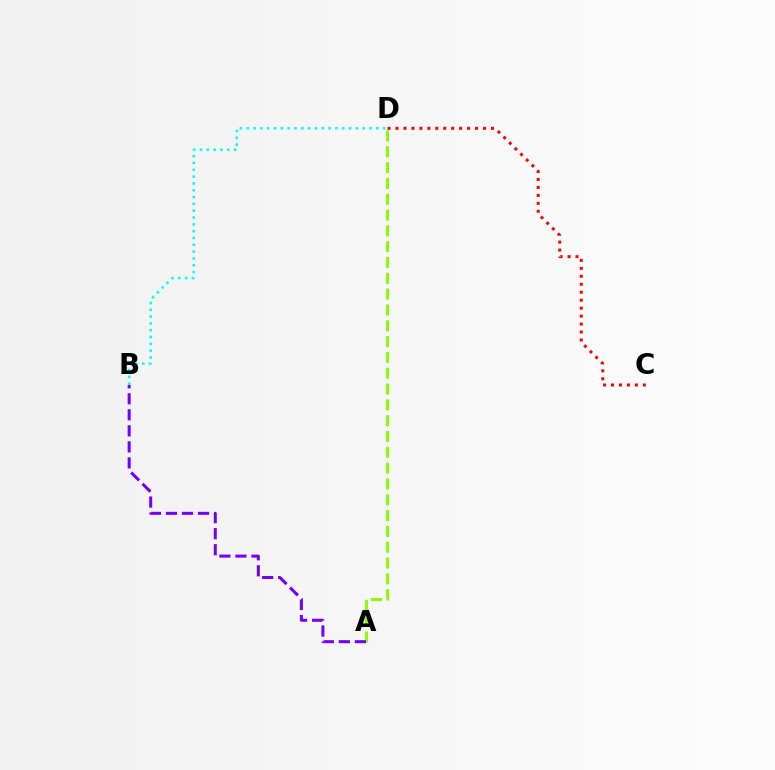{('B', 'D'): [{'color': '#00fff6', 'line_style': 'dotted', 'thickness': 1.85}], ('A', 'D'): [{'color': '#84ff00', 'line_style': 'dashed', 'thickness': 2.15}], ('A', 'B'): [{'color': '#7200ff', 'line_style': 'dashed', 'thickness': 2.18}], ('C', 'D'): [{'color': '#ff0000', 'line_style': 'dotted', 'thickness': 2.16}]}